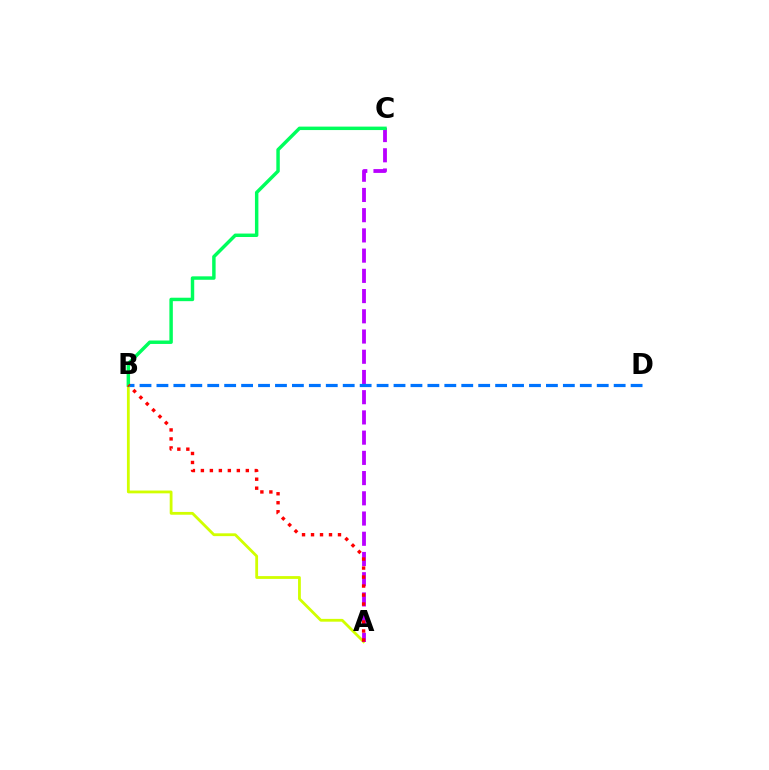{('A', 'B'): [{'color': '#d1ff00', 'line_style': 'solid', 'thickness': 2.02}, {'color': '#ff0000', 'line_style': 'dotted', 'thickness': 2.44}], ('A', 'C'): [{'color': '#b900ff', 'line_style': 'dashed', 'thickness': 2.75}], ('B', 'D'): [{'color': '#0074ff', 'line_style': 'dashed', 'thickness': 2.3}], ('B', 'C'): [{'color': '#00ff5c', 'line_style': 'solid', 'thickness': 2.48}]}